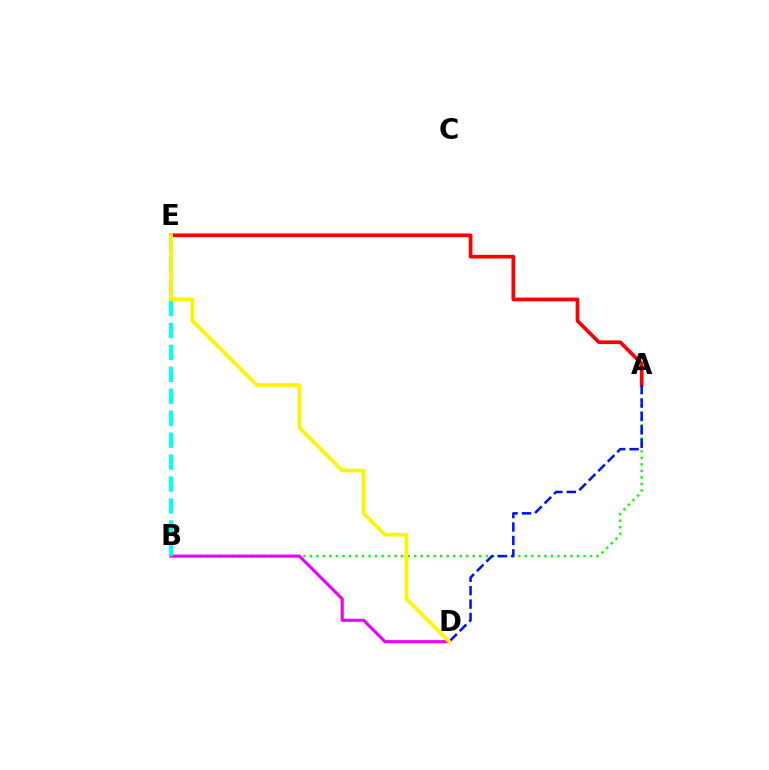{('A', 'E'): [{'color': '#ff0000', 'line_style': 'solid', 'thickness': 2.66}], ('A', 'B'): [{'color': '#08ff00', 'line_style': 'dotted', 'thickness': 1.77}], ('B', 'D'): [{'color': '#ee00ff', 'line_style': 'solid', 'thickness': 2.23}], ('B', 'E'): [{'color': '#00fff6', 'line_style': 'dashed', 'thickness': 2.98}], ('A', 'D'): [{'color': '#0010ff', 'line_style': 'dashed', 'thickness': 1.82}], ('D', 'E'): [{'color': '#fcf500', 'line_style': 'solid', 'thickness': 2.68}]}